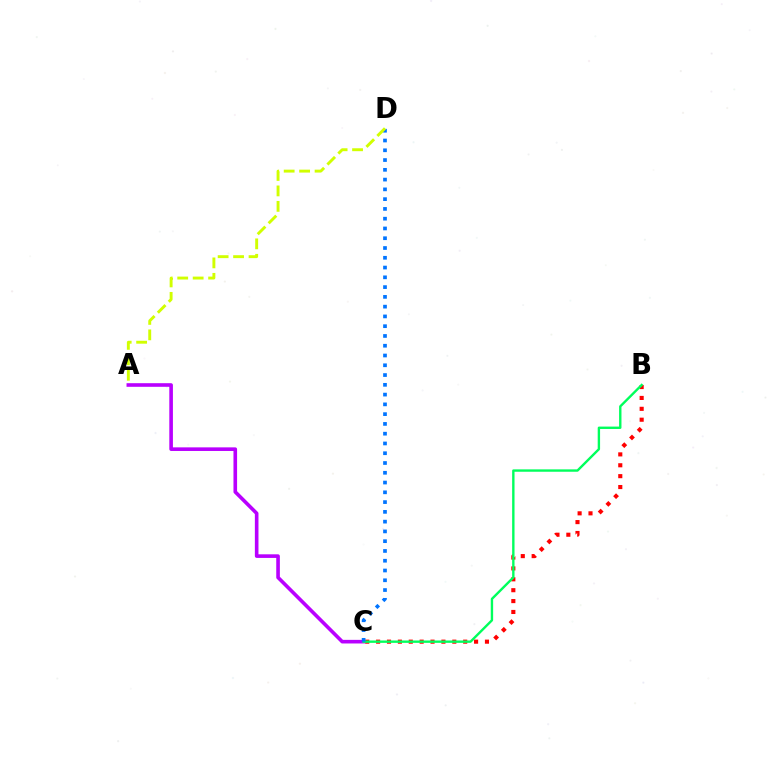{('B', 'C'): [{'color': '#ff0000', 'line_style': 'dotted', 'thickness': 2.96}, {'color': '#00ff5c', 'line_style': 'solid', 'thickness': 1.71}], ('A', 'C'): [{'color': '#b900ff', 'line_style': 'solid', 'thickness': 2.6}], ('C', 'D'): [{'color': '#0074ff', 'line_style': 'dotted', 'thickness': 2.66}], ('A', 'D'): [{'color': '#d1ff00', 'line_style': 'dashed', 'thickness': 2.1}]}